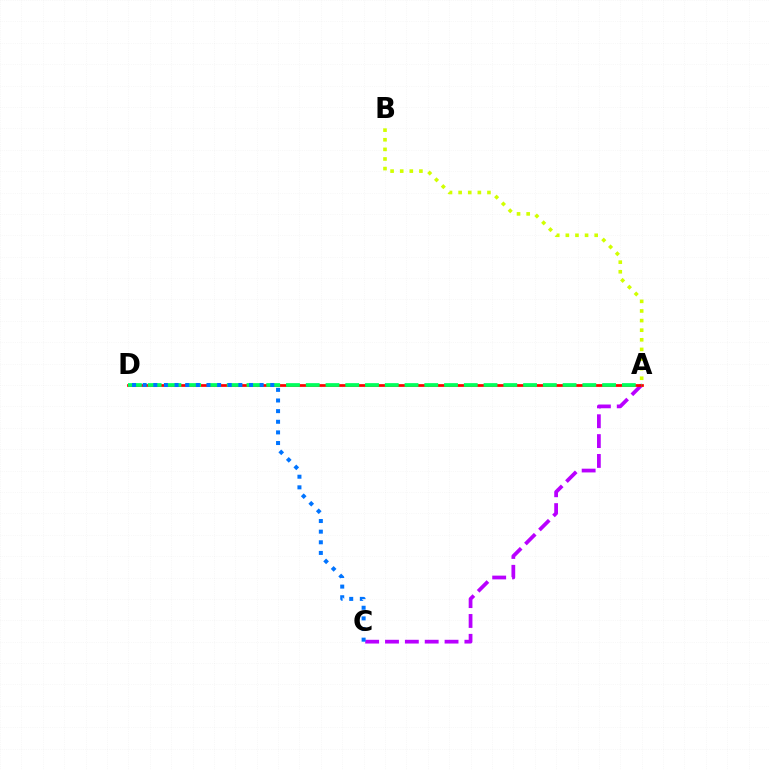{('A', 'B'): [{'color': '#d1ff00', 'line_style': 'dotted', 'thickness': 2.61}], ('A', 'C'): [{'color': '#b900ff', 'line_style': 'dashed', 'thickness': 2.7}], ('A', 'D'): [{'color': '#ff0000', 'line_style': 'solid', 'thickness': 1.96}, {'color': '#00ff5c', 'line_style': 'dashed', 'thickness': 2.68}], ('C', 'D'): [{'color': '#0074ff', 'line_style': 'dotted', 'thickness': 2.89}]}